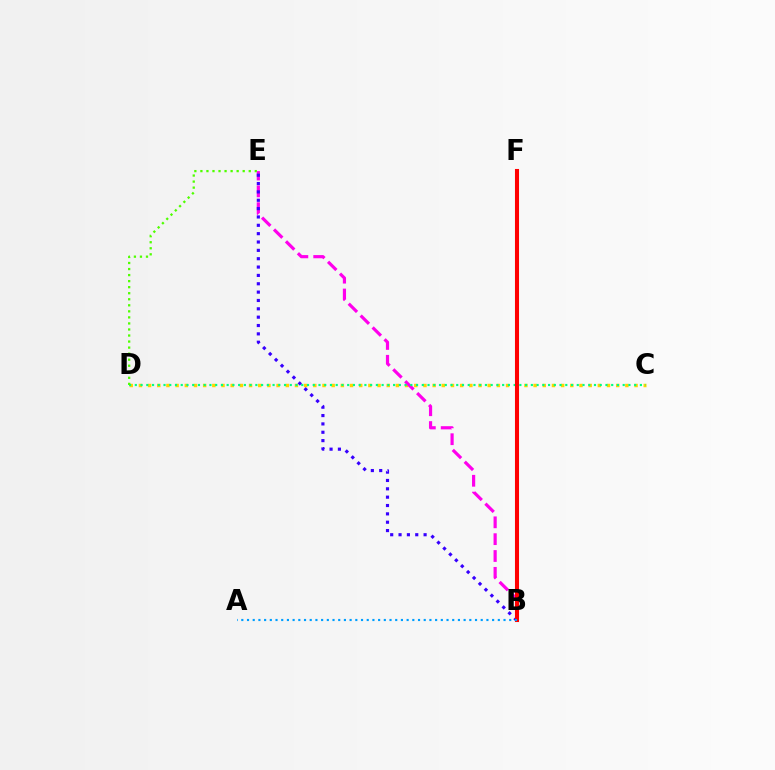{('C', 'D'): [{'color': '#ffd500', 'line_style': 'dotted', 'thickness': 2.49}, {'color': '#00ff86', 'line_style': 'dotted', 'thickness': 1.56}], ('B', 'E'): [{'color': '#ff00ed', 'line_style': 'dashed', 'thickness': 2.29}, {'color': '#3700ff', 'line_style': 'dotted', 'thickness': 2.27}], ('D', 'E'): [{'color': '#4fff00', 'line_style': 'dotted', 'thickness': 1.64}], ('B', 'F'): [{'color': '#ff0000', 'line_style': 'solid', 'thickness': 2.93}], ('A', 'B'): [{'color': '#009eff', 'line_style': 'dotted', 'thickness': 1.55}]}